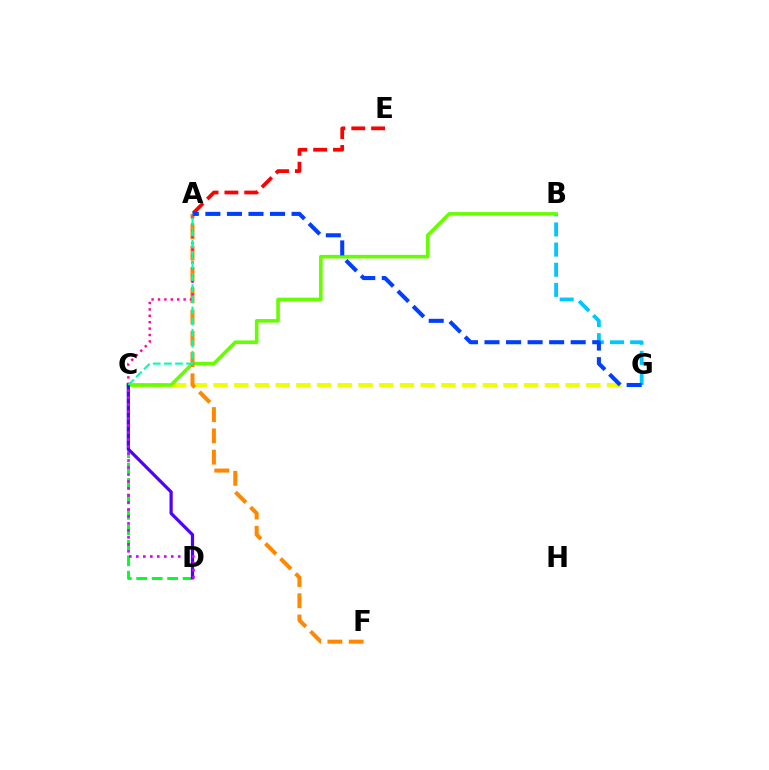{('C', 'G'): [{'color': '#eeff00', 'line_style': 'dashed', 'thickness': 2.81}], ('A', 'E'): [{'color': '#ff0000', 'line_style': 'dashed', 'thickness': 2.69}], ('C', 'D'): [{'color': '#00ff27', 'line_style': 'dashed', 'thickness': 2.1}, {'color': '#4f00ff', 'line_style': 'solid', 'thickness': 2.31}, {'color': '#d600ff', 'line_style': 'dotted', 'thickness': 1.9}], ('B', 'G'): [{'color': '#00c7ff', 'line_style': 'dashed', 'thickness': 2.74}], ('B', 'C'): [{'color': '#66ff00', 'line_style': 'solid', 'thickness': 2.6}], ('A', 'F'): [{'color': '#ff8800', 'line_style': 'dashed', 'thickness': 2.89}], ('A', 'C'): [{'color': '#ff00a0', 'line_style': 'dotted', 'thickness': 1.74}, {'color': '#00ffaf', 'line_style': 'dashed', 'thickness': 1.51}], ('A', 'G'): [{'color': '#003fff', 'line_style': 'dashed', 'thickness': 2.93}]}